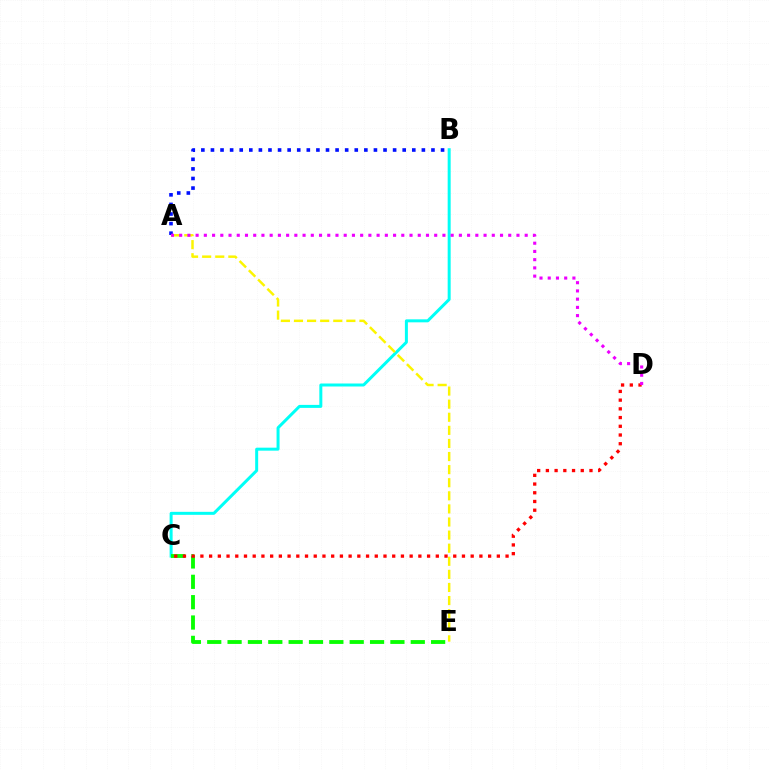{('A', 'B'): [{'color': '#0010ff', 'line_style': 'dotted', 'thickness': 2.6}], ('B', 'C'): [{'color': '#00fff6', 'line_style': 'solid', 'thickness': 2.16}], ('C', 'E'): [{'color': '#08ff00', 'line_style': 'dashed', 'thickness': 2.77}], ('C', 'D'): [{'color': '#ff0000', 'line_style': 'dotted', 'thickness': 2.37}], ('A', 'E'): [{'color': '#fcf500', 'line_style': 'dashed', 'thickness': 1.78}], ('A', 'D'): [{'color': '#ee00ff', 'line_style': 'dotted', 'thickness': 2.24}]}